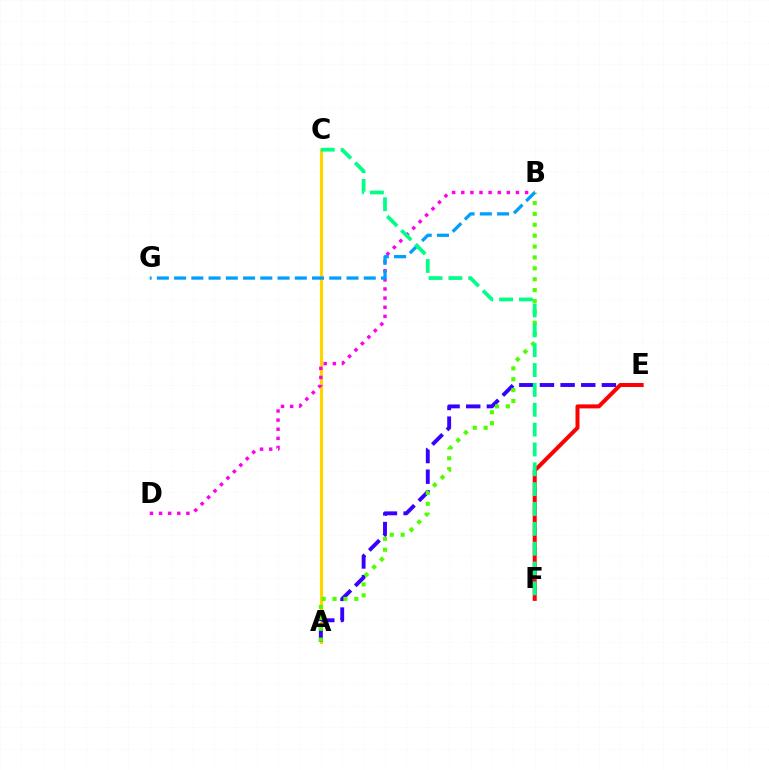{('A', 'C'): [{'color': '#ffd500', 'line_style': 'solid', 'thickness': 2.29}], ('A', 'E'): [{'color': '#3700ff', 'line_style': 'dashed', 'thickness': 2.8}], ('A', 'B'): [{'color': '#4fff00', 'line_style': 'dotted', 'thickness': 2.96}], ('E', 'F'): [{'color': '#ff0000', 'line_style': 'solid', 'thickness': 2.88}], ('B', 'D'): [{'color': '#ff00ed', 'line_style': 'dotted', 'thickness': 2.48}], ('B', 'G'): [{'color': '#009eff', 'line_style': 'dashed', 'thickness': 2.34}], ('C', 'F'): [{'color': '#00ff86', 'line_style': 'dashed', 'thickness': 2.7}]}